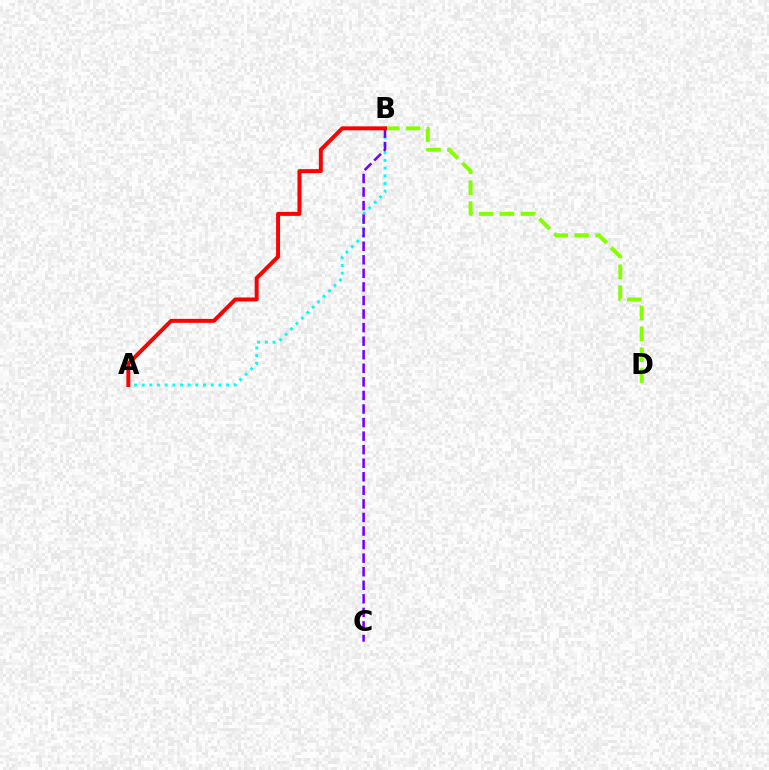{('A', 'B'): [{'color': '#00fff6', 'line_style': 'dotted', 'thickness': 2.08}, {'color': '#ff0000', 'line_style': 'solid', 'thickness': 2.85}], ('B', 'D'): [{'color': '#84ff00', 'line_style': 'dashed', 'thickness': 2.83}], ('B', 'C'): [{'color': '#7200ff', 'line_style': 'dashed', 'thickness': 1.84}]}